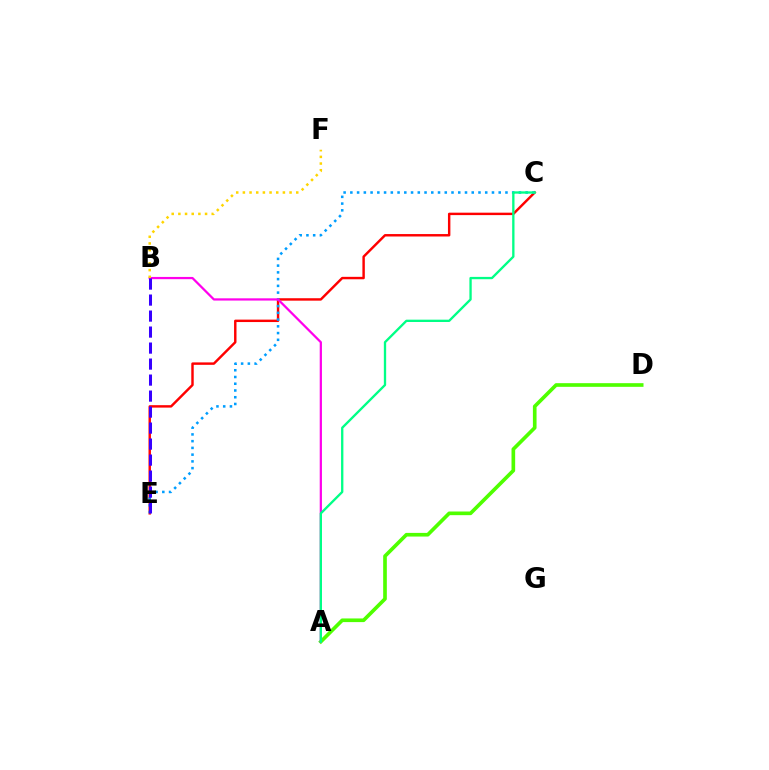{('C', 'E'): [{'color': '#ff0000', 'line_style': 'solid', 'thickness': 1.75}, {'color': '#009eff', 'line_style': 'dotted', 'thickness': 1.83}], ('A', 'D'): [{'color': '#4fff00', 'line_style': 'solid', 'thickness': 2.63}], ('A', 'B'): [{'color': '#ff00ed', 'line_style': 'solid', 'thickness': 1.61}], ('A', 'C'): [{'color': '#00ff86', 'line_style': 'solid', 'thickness': 1.67}], ('B', 'F'): [{'color': '#ffd500', 'line_style': 'dotted', 'thickness': 1.81}], ('B', 'E'): [{'color': '#3700ff', 'line_style': 'dashed', 'thickness': 2.17}]}